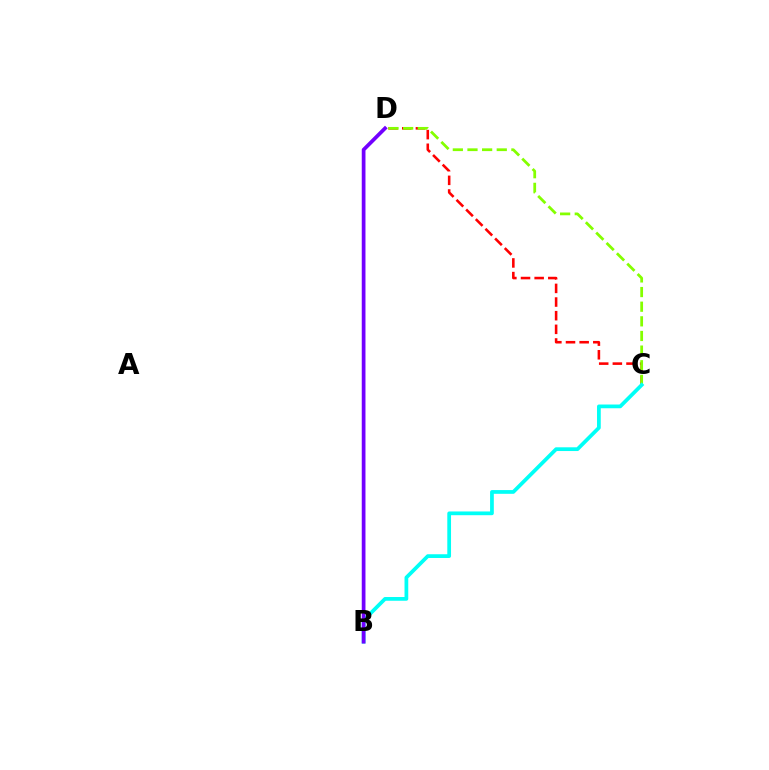{('C', 'D'): [{'color': '#ff0000', 'line_style': 'dashed', 'thickness': 1.85}, {'color': '#84ff00', 'line_style': 'dashed', 'thickness': 1.99}], ('B', 'C'): [{'color': '#00fff6', 'line_style': 'solid', 'thickness': 2.69}], ('B', 'D'): [{'color': '#7200ff', 'line_style': 'solid', 'thickness': 2.68}]}